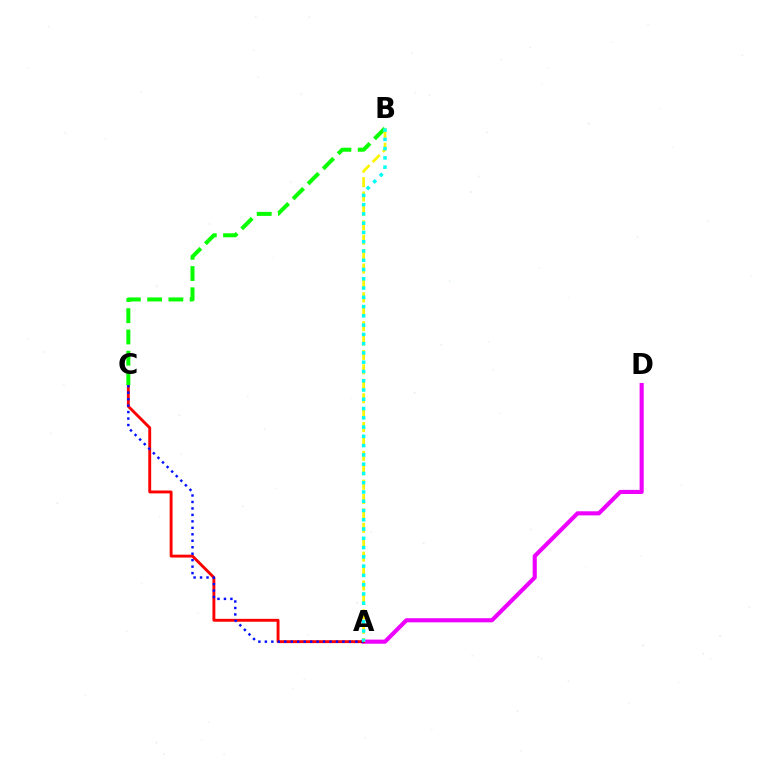{('A', 'D'): [{'color': '#ee00ff', 'line_style': 'solid', 'thickness': 2.96}], ('A', 'C'): [{'color': '#ff0000', 'line_style': 'solid', 'thickness': 2.08}, {'color': '#0010ff', 'line_style': 'dotted', 'thickness': 1.76}], ('B', 'C'): [{'color': '#08ff00', 'line_style': 'dashed', 'thickness': 2.89}], ('A', 'B'): [{'color': '#fcf500', 'line_style': 'dashed', 'thickness': 1.96}, {'color': '#00fff6', 'line_style': 'dotted', 'thickness': 2.52}]}